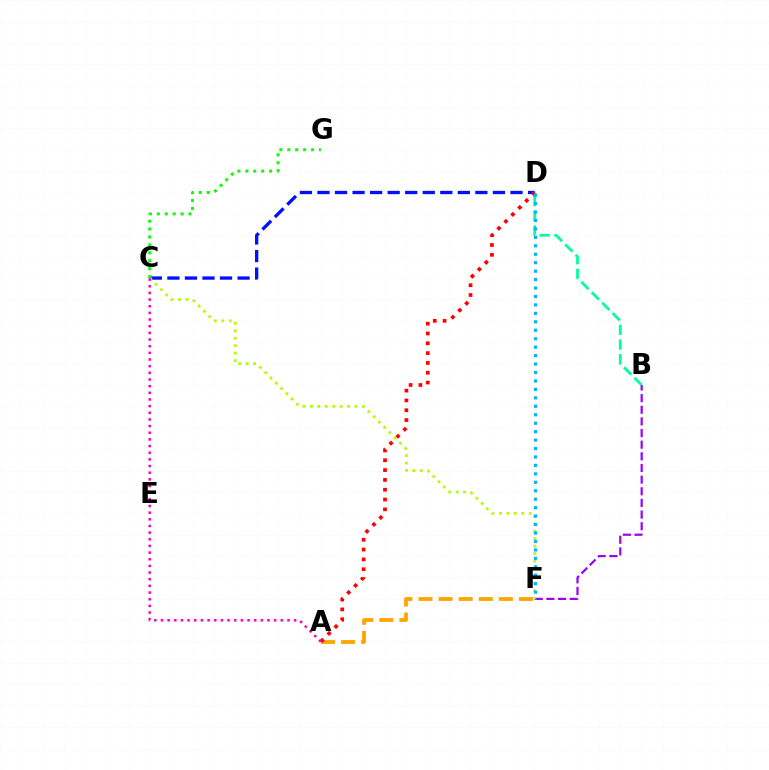{('C', 'D'): [{'color': '#0010ff', 'line_style': 'dashed', 'thickness': 2.38}], ('B', 'F'): [{'color': '#9b00ff', 'line_style': 'dashed', 'thickness': 1.58}], ('A', 'F'): [{'color': '#ffa500', 'line_style': 'dashed', 'thickness': 2.73}], ('A', 'D'): [{'color': '#ff0000', 'line_style': 'dotted', 'thickness': 2.67}], ('C', 'F'): [{'color': '#b3ff00', 'line_style': 'dotted', 'thickness': 2.02}], ('C', 'G'): [{'color': '#08ff00', 'line_style': 'dotted', 'thickness': 2.15}], ('A', 'C'): [{'color': '#ff00bd', 'line_style': 'dotted', 'thickness': 1.81}], ('B', 'D'): [{'color': '#00ff9d', 'line_style': 'dashed', 'thickness': 2.0}], ('D', 'F'): [{'color': '#00b5ff', 'line_style': 'dotted', 'thickness': 2.3}]}